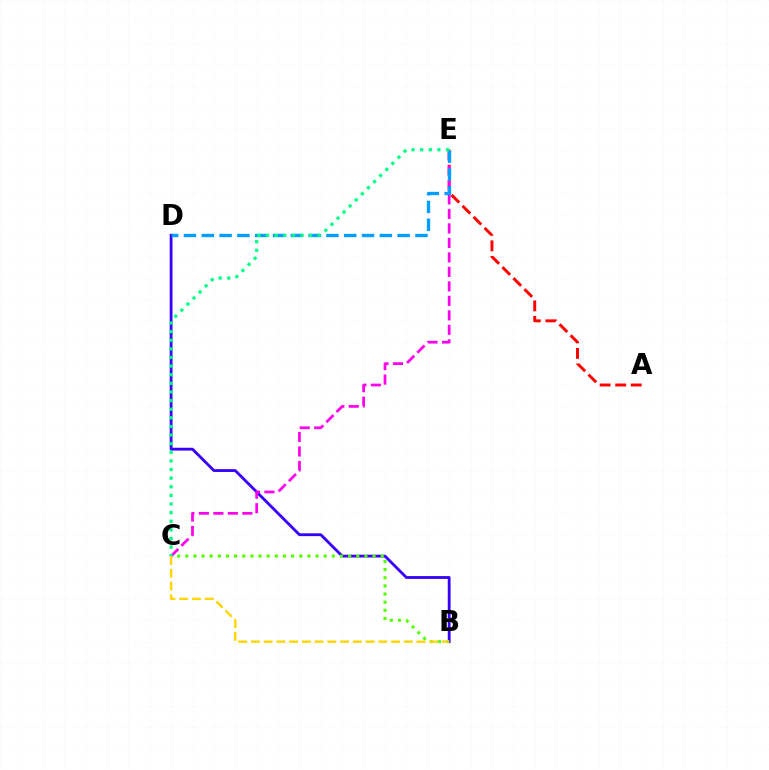{('B', 'D'): [{'color': '#3700ff', 'line_style': 'solid', 'thickness': 2.03}], ('A', 'E'): [{'color': '#ff0000', 'line_style': 'dashed', 'thickness': 2.11}], ('B', 'C'): [{'color': '#4fff00', 'line_style': 'dotted', 'thickness': 2.21}, {'color': '#ffd500', 'line_style': 'dashed', 'thickness': 1.73}], ('C', 'E'): [{'color': '#ff00ed', 'line_style': 'dashed', 'thickness': 1.97}, {'color': '#00ff86', 'line_style': 'dotted', 'thickness': 2.34}], ('D', 'E'): [{'color': '#009eff', 'line_style': 'dashed', 'thickness': 2.42}]}